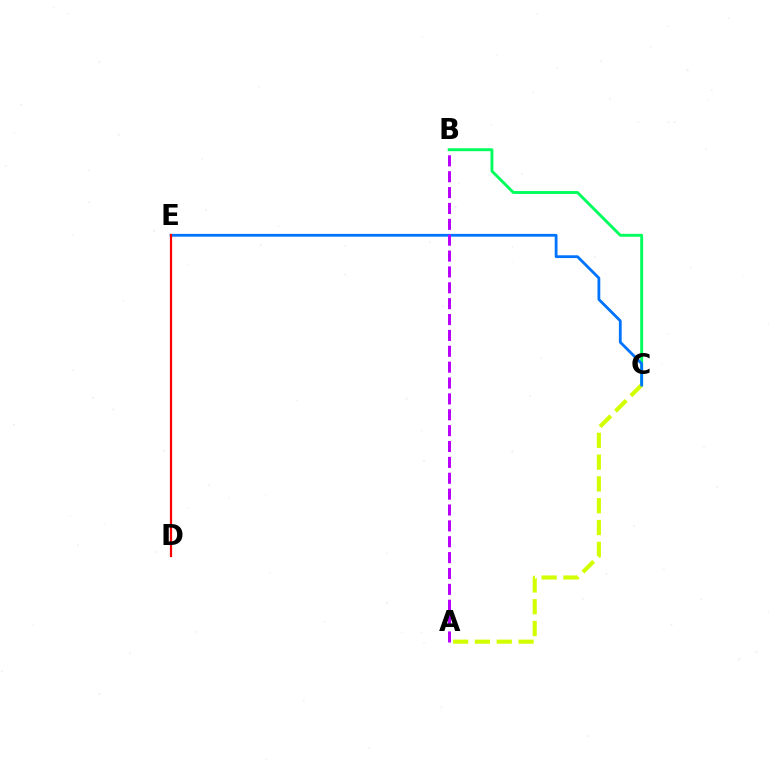{('B', 'C'): [{'color': '#00ff5c', 'line_style': 'solid', 'thickness': 2.08}], ('A', 'C'): [{'color': '#d1ff00', 'line_style': 'dashed', 'thickness': 2.96}], ('C', 'E'): [{'color': '#0074ff', 'line_style': 'solid', 'thickness': 2.01}], ('A', 'B'): [{'color': '#b900ff', 'line_style': 'dashed', 'thickness': 2.16}], ('D', 'E'): [{'color': '#ff0000', 'line_style': 'solid', 'thickness': 1.6}]}